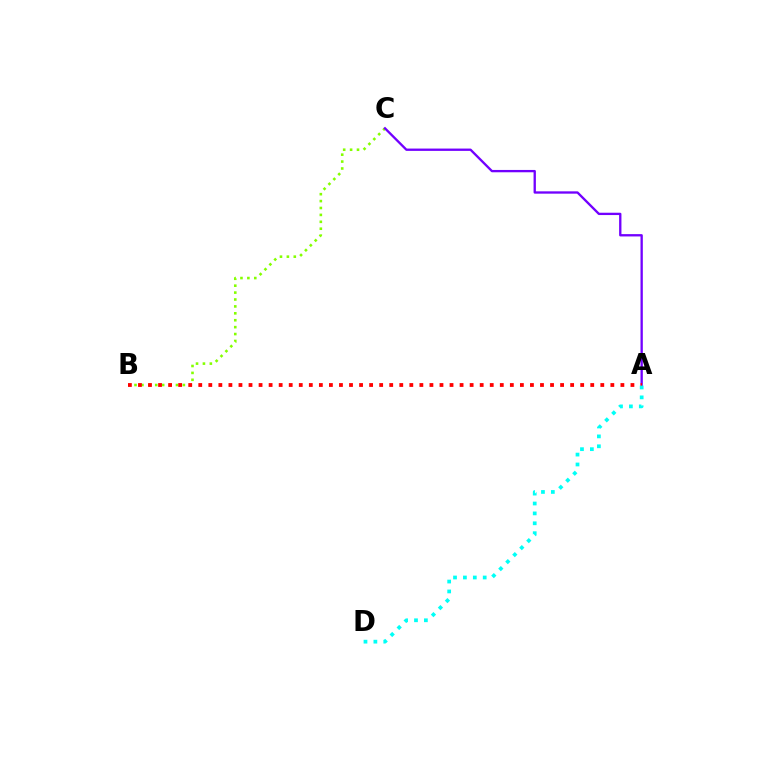{('B', 'C'): [{'color': '#84ff00', 'line_style': 'dotted', 'thickness': 1.88}], ('A', 'C'): [{'color': '#7200ff', 'line_style': 'solid', 'thickness': 1.68}], ('A', 'B'): [{'color': '#ff0000', 'line_style': 'dotted', 'thickness': 2.73}], ('A', 'D'): [{'color': '#00fff6', 'line_style': 'dotted', 'thickness': 2.69}]}